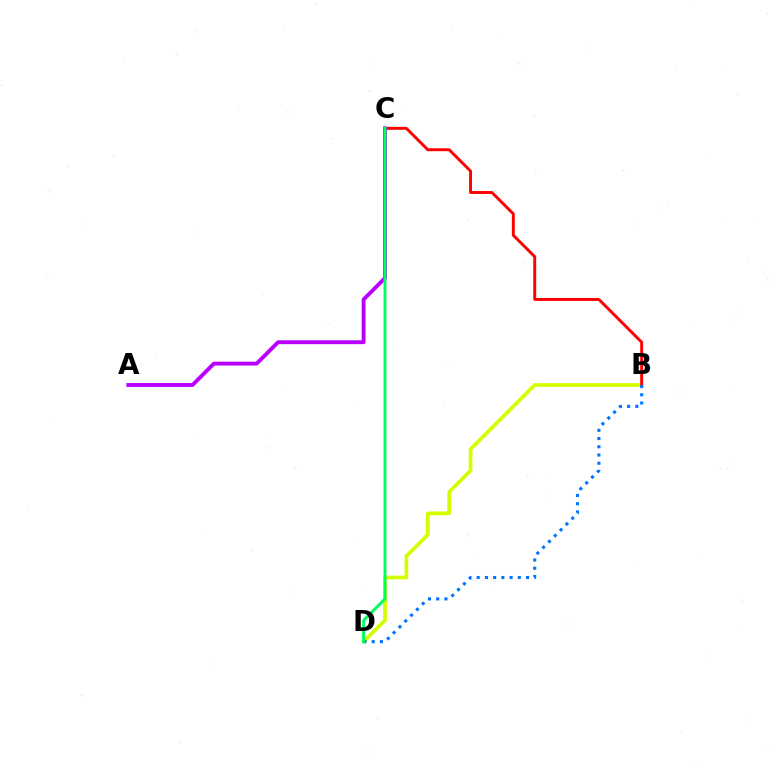{('B', 'D'): [{'color': '#d1ff00', 'line_style': 'solid', 'thickness': 2.68}, {'color': '#0074ff', 'line_style': 'dotted', 'thickness': 2.23}], ('B', 'C'): [{'color': '#ff0000', 'line_style': 'solid', 'thickness': 2.11}], ('A', 'C'): [{'color': '#b900ff', 'line_style': 'solid', 'thickness': 2.8}], ('C', 'D'): [{'color': '#00ff5c', 'line_style': 'solid', 'thickness': 2.1}]}